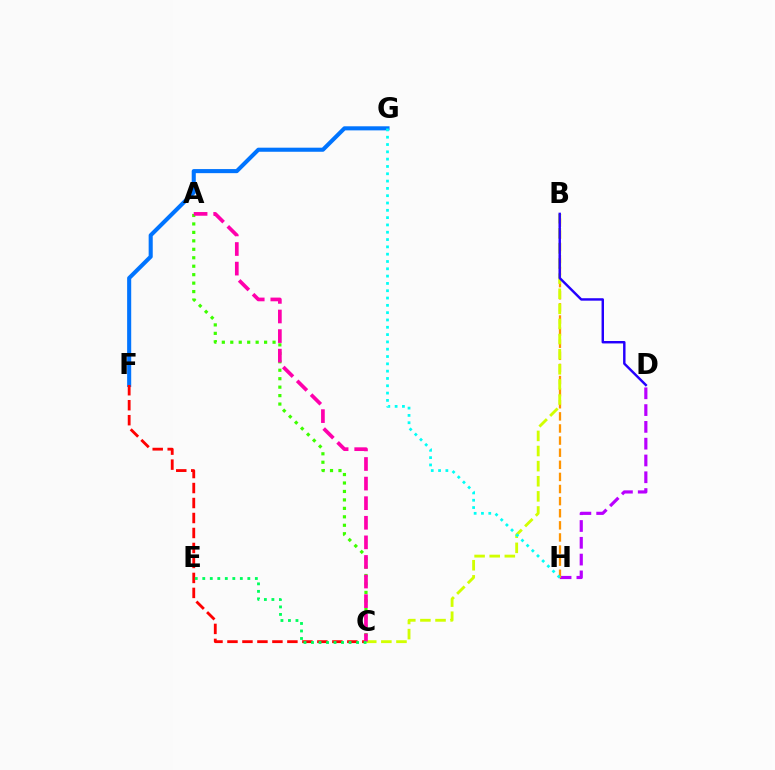{('D', 'H'): [{'color': '#b900ff', 'line_style': 'dashed', 'thickness': 2.28}], ('A', 'C'): [{'color': '#3dff00', 'line_style': 'dotted', 'thickness': 2.3}, {'color': '#ff00ac', 'line_style': 'dashed', 'thickness': 2.66}], ('F', 'G'): [{'color': '#0074ff', 'line_style': 'solid', 'thickness': 2.94}], ('B', 'H'): [{'color': '#ff9400', 'line_style': 'dashed', 'thickness': 1.64}], ('C', 'F'): [{'color': '#ff0000', 'line_style': 'dashed', 'thickness': 2.04}], ('B', 'C'): [{'color': '#d1ff00', 'line_style': 'dashed', 'thickness': 2.05}], ('B', 'D'): [{'color': '#2500ff', 'line_style': 'solid', 'thickness': 1.76}], ('C', 'E'): [{'color': '#00ff5c', 'line_style': 'dotted', 'thickness': 2.04}], ('G', 'H'): [{'color': '#00fff6', 'line_style': 'dotted', 'thickness': 1.99}]}